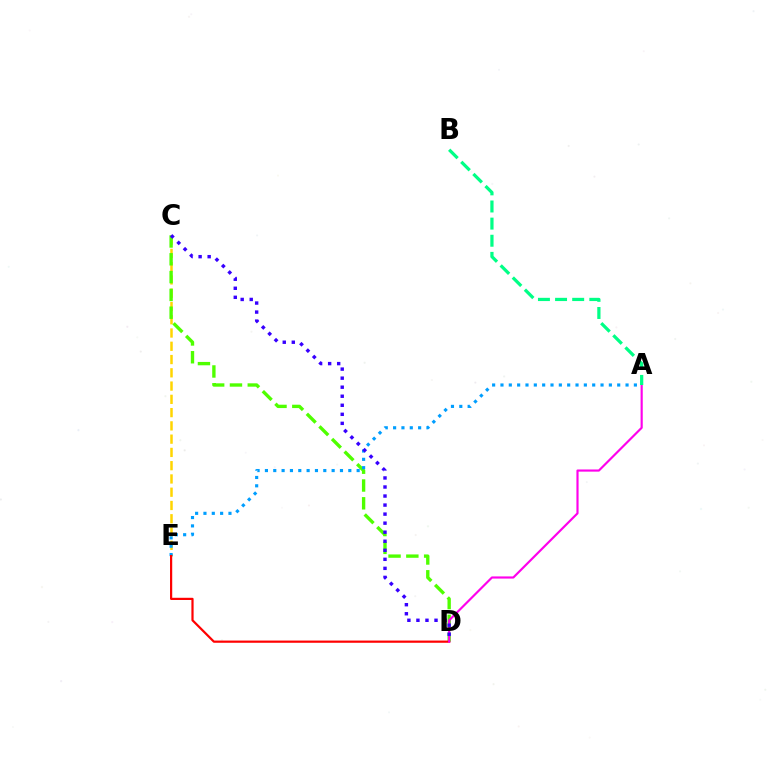{('C', 'E'): [{'color': '#ffd500', 'line_style': 'dashed', 'thickness': 1.8}], ('C', 'D'): [{'color': '#4fff00', 'line_style': 'dashed', 'thickness': 2.42}, {'color': '#3700ff', 'line_style': 'dotted', 'thickness': 2.46}], ('A', 'E'): [{'color': '#009eff', 'line_style': 'dotted', 'thickness': 2.27}], ('D', 'E'): [{'color': '#ff0000', 'line_style': 'solid', 'thickness': 1.59}], ('A', 'D'): [{'color': '#ff00ed', 'line_style': 'solid', 'thickness': 1.56}], ('A', 'B'): [{'color': '#00ff86', 'line_style': 'dashed', 'thickness': 2.33}]}